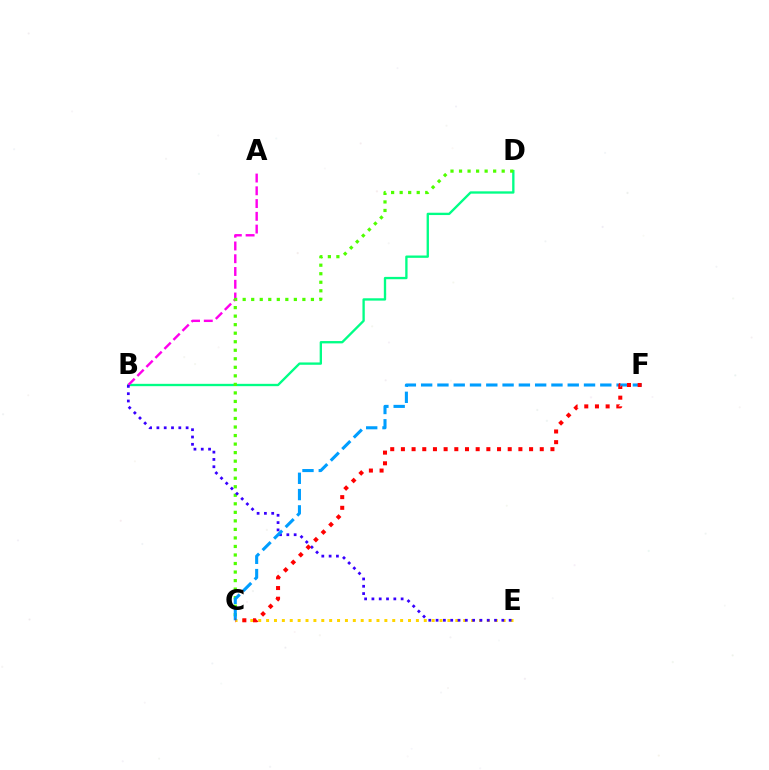{('B', 'D'): [{'color': '#00ff86', 'line_style': 'solid', 'thickness': 1.68}], ('A', 'B'): [{'color': '#ff00ed', 'line_style': 'dashed', 'thickness': 1.73}], ('C', 'E'): [{'color': '#ffd500', 'line_style': 'dotted', 'thickness': 2.14}], ('C', 'D'): [{'color': '#4fff00', 'line_style': 'dotted', 'thickness': 2.32}], ('B', 'E'): [{'color': '#3700ff', 'line_style': 'dotted', 'thickness': 1.98}], ('C', 'F'): [{'color': '#009eff', 'line_style': 'dashed', 'thickness': 2.21}, {'color': '#ff0000', 'line_style': 'dotted', 'thickness': 2.9}]}